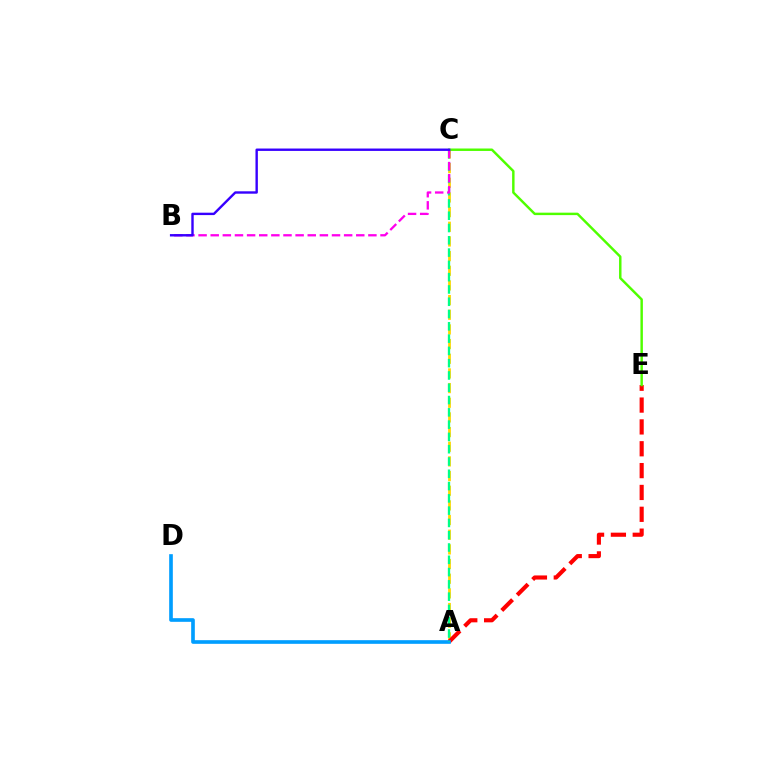{('A', 'C'): [{'color': '#ffd500', 'line_style': 'dashed', 'thickness': 1.99}, {'color': '#00ff86', 'line_style': 'dashed', 'thickness': 1.67}], ('A', 'E'): [{'color': '#ff0000', 'line_style': 'dashed', 'thickness': 2.97}], ('C', 'E'): [{'color': '#4fff00', 'line_style': 'solid', 'thickness': 1.76}], ('A', 'D'): [{'color': '#009eff', 'line_style': 'solid', 'thickness': 2.63}], ('B', 'C'): [{'color': '#ff00ed', 'line_style': 'dashed', 'thickness': 1.65}, {'color': '#3700ff', 'line_style': 'solid', 'thickness': 1.72}]}